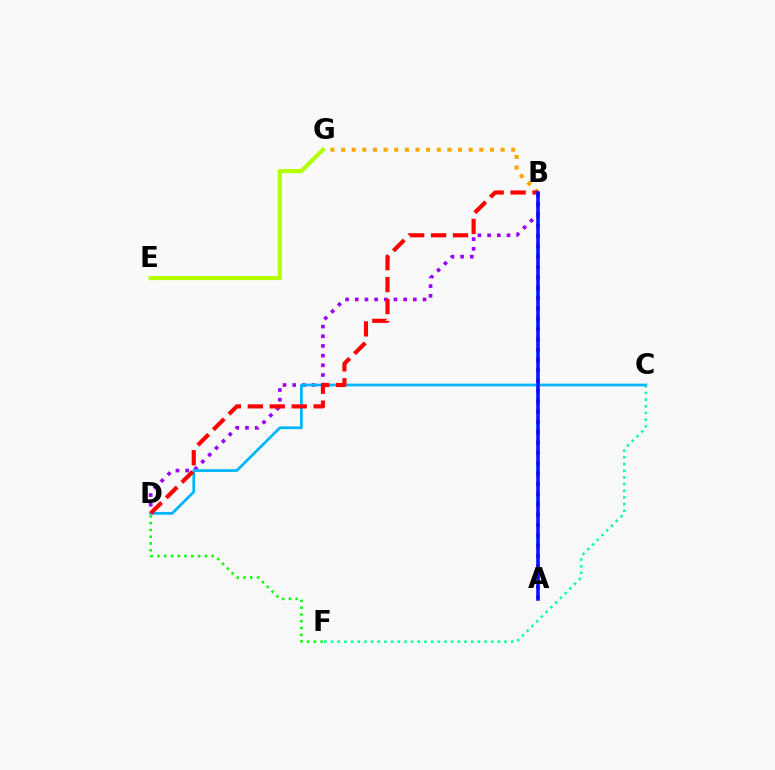{('B', 'G'): [{'color': '#ffa500', 'line_style': 'dotted', 'thickness': 2.89}], ('A', 'B'): [{'color': '#ff00bd', 'line_style': 'dotted', 'thickness': 2.8}, {'color': '#0010ff', 'line_style': 'solid', 'thickness': 2.54}], ('B', 'D'): [{'color': '#9b00ff', 'line_style': 'dotted', 'thickness': 2.63}, {'color': '#ff0000', 'line_style': 'dashed', 'thickness': 2.98}], ('C', 'F'): [{'color': '#00ff9d', 'line_style': 'dotted', 'thickness': 1.81}], ('C', 'D'): [{'color': '#00b5ff', 'line_style': 'solid', 'thickness': 1.98}], ('E', 'G'): [{'color': '#b3ff00', 'line_style': 'solid', 'thickness': 2.97}], ('D', 'F'): [{'color': '#08ff00', 'line_style': 'dotted', 'thickness': 1.84}]}